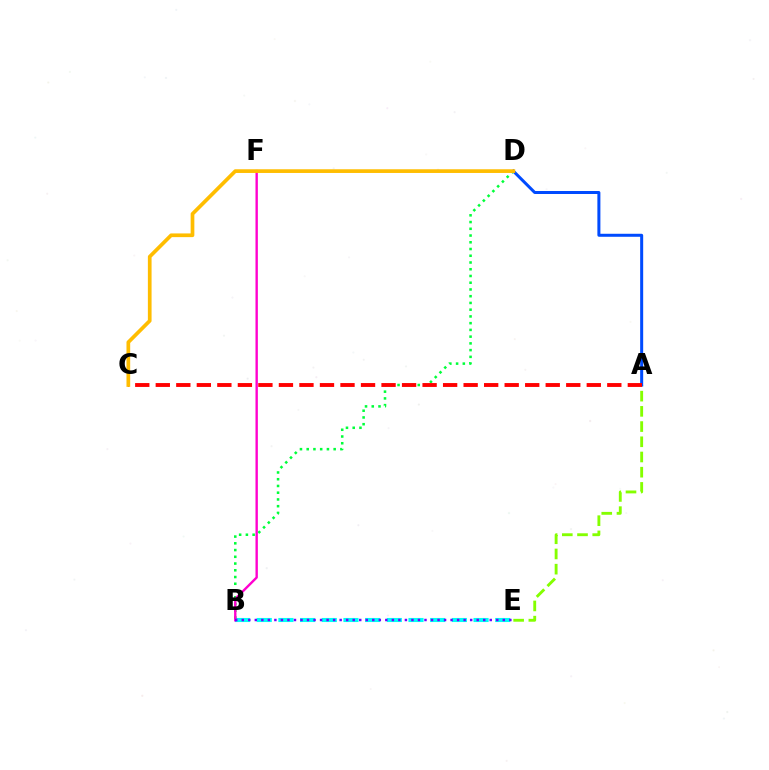{('A', 'E'): [{'color': '#84ff00', 'line_style': 'dashed', 'thickness': 2.07}], ('B', 'E'): [{'color': '#00fff6', 'line_style': 'dashed', 'thickness': 2.95}, {'color': '#7200ff', 'line_style': 'dotted', 'thickness': 1.77}], ('B', 'D'): [{'color': '#00ff39', 'line_style': 'dotted', 'thickness': 1.83}], ('B', 'F'): [{'color': '#ff00cf', 'line_style': 'solid', 'thickness': 1.72}], ('A', 'D'): [{'color': '#004bff', 'line_style': 'solid', 'thickness': 2.17}], ('A', 'C'): [{'color': '#ff0000', 'line_style': 'dashed', 'thickness': 2.79}], ('C', 'D'): [{'color': '#ffbd00', 'line_style': 'solid', 'thickness': 2.67}]}